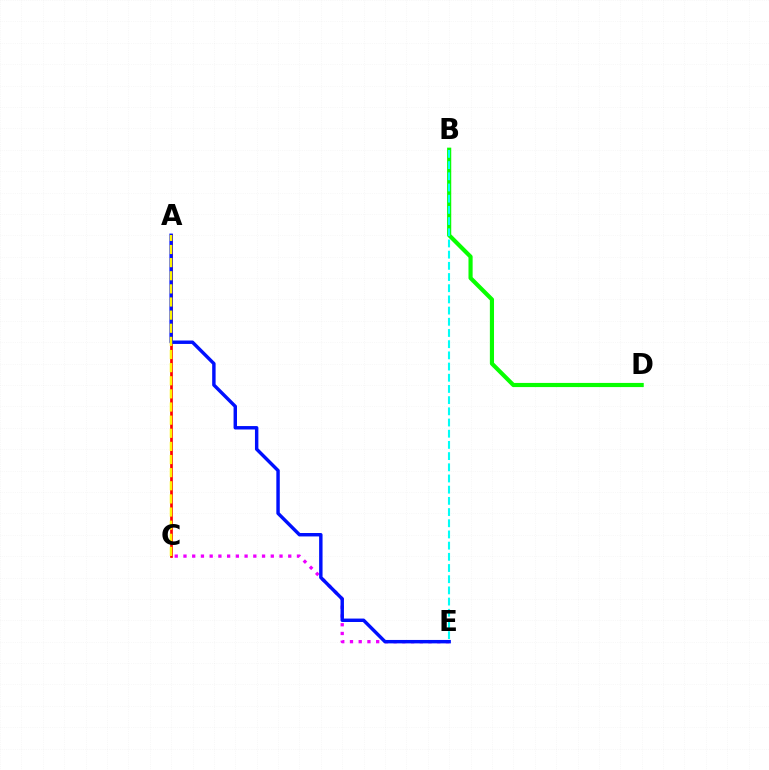{('A', 'C'): [{'color': '#ff0000', 'line_style': 'solid', 'thickness': 1.94}, {'color': '#fcf500', 'line_style': 'dashed', 'thickness': 1.78}], ('C', 'E'): [{'color': '#ee00ff', 'line_style': 'dotted', 'thickness': 2.37}], ('B', 'D'): [{'color': '#08ff00', 'line_style': 'solid', 'thickness': 2.98}], ('B', 'E'): [{'color': '#00fff6', 'line_style': 'dashed', 'thickness': 1.52}], ('A', 'E'): [{'color': '#0010ff', 'line_style': 'solid', 'thickness': 2.47}]}